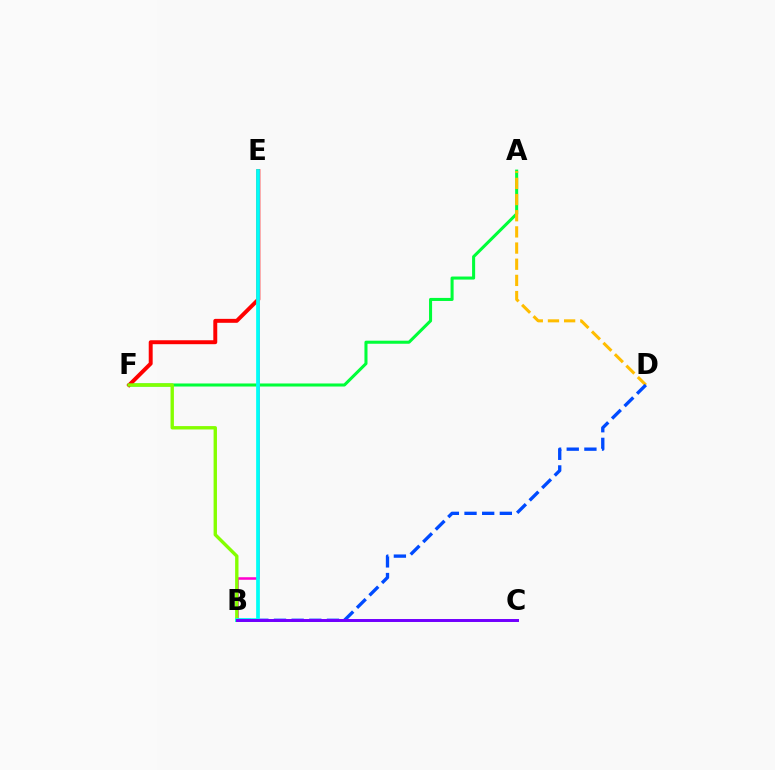{('A', 'F'): [{'color': '#00ff39', 'line_style': 'solid', 'thickness': 2.2}], ('E', 'F'): [{'color': '#ff0000', 'line_style': 'solid', 'thickness': 2.83}], ('A', 'D'): [{'color': '#ffbd00', 'line_style': 'dashed', 'thickness': 2.2}], ('B', 'E'): [{'color': '#ff00cf', 'line_style': 'solid', 'thickness': 1.82}, {'color': '#00fff6', 'line_style': 'solid', 'thickness': 2.68}], ('B', 'F'): [{'color': '#84ff00', 'line_style': 'solid', 'thickness': 2.43}], ('B', 'D'): [{'color': '#004bff', 'line_style': 'dashed', 'thickness': 2.4}], ('B', 'C'): [{'color': '#7200ff', 'line_style': 'solid', 'thickness': 2.14}]}